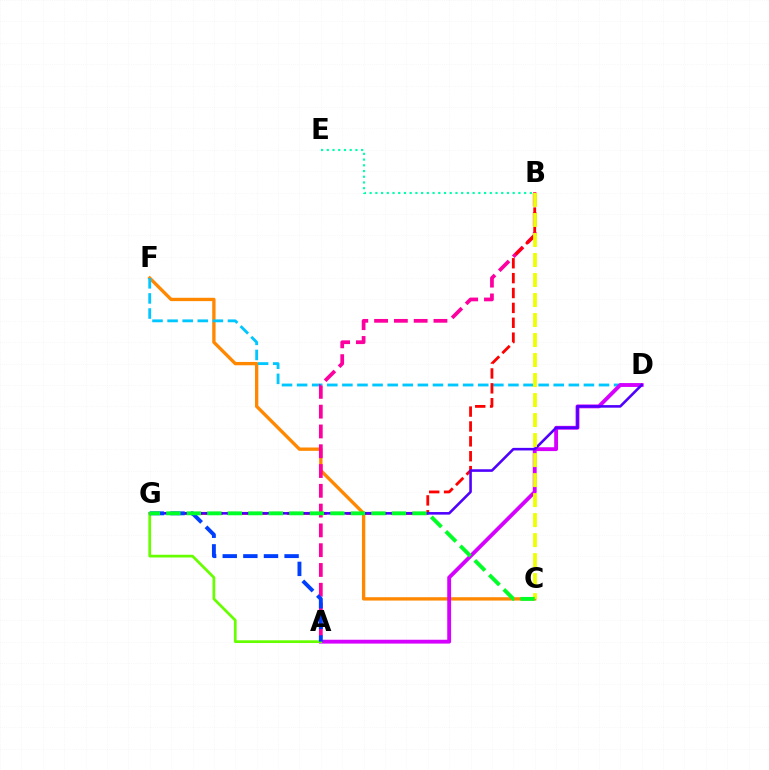{('C', 'F'): [{'color': '#ff8800', 'line_style': 'solid', 'thickness': 2.4}], ('D', 'F'): [{'color': '#00c7ff', 'line_style': 'dashed', 'thickness': 2.05}], ('A', 'B'): [{'color': '#ff00a0', 'line_style': 'dashed', 'thickness': 2.69}], ('B', 'G'): [{'color': '#ff0000', 'line_style': 'dashed', 'thickness': 2.02}], ('A', 'D'): [{'color': '#d600ff', 'line_style': 'solid', 'thickness': 2.77}], ('D', 'G'): [{'color': '#4f00ff', 'line_style': 'solid', 'thickness': 1.86}], ('B', 'C'): [{'color': '#eeff00', 'line_style': 'dashed', 'thickness': 2.72}], ('A', 'G'): [{'color': '#66ff00', 'line_style': 'solid', 'thickness': 1.96}, {'color': '#003fff', 'line_style': 'dashed', 'thickness': 2.8}], ('B', 'E'): [{'color': '#00ffaf', 'line_style': 'dotted', 'thickness': 1.55}], ('C', 'G'): [{'color': '#00ff27', 'line_style': 'dashed', 'thickness': 2.79}]}